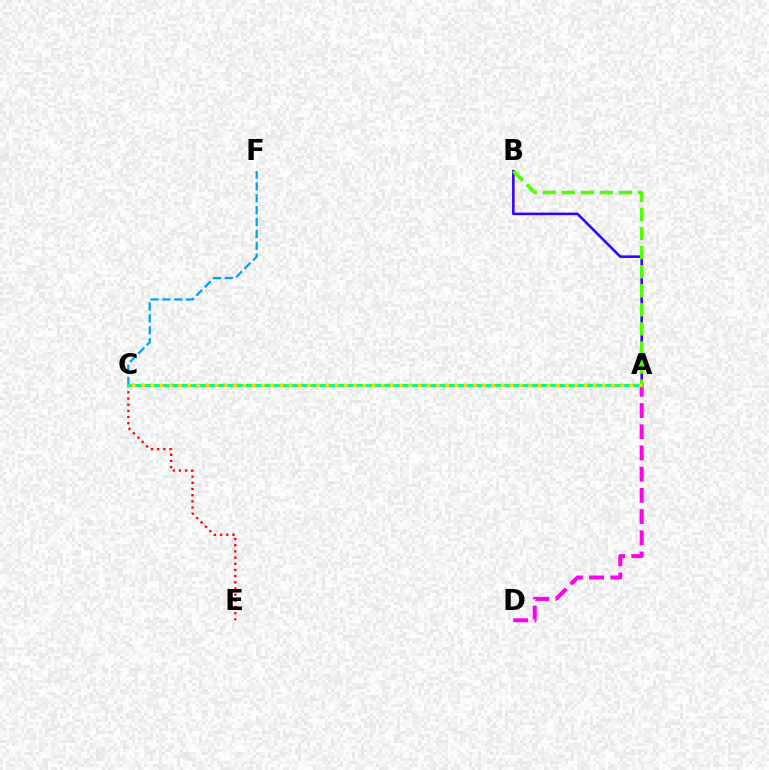{('C', 'F'): [{'color': '#009eff', 'line_style': 'dashed', 'thickness': 1.61}], ('A', 'B'): [{'color': '#3700ff', 'line_style': 'solid', 'thickness': 1.85}, {'color': '#4fff00', 'line_style': 'dashed', 'thickness': 2.59}], ('A', 'D'): [{'color': '#ff00ed', 'line_style': 'dashed', 'thickness': 2.88}], ('C', 'E'): [{'color': '#ff0000', 'line_style': 'dotted', 'thickness': 1.68}], ('A', 'C'): [{'color': '#00ff86', 'line_style': 'solid', 'thickness': 2.31}, {'color': '#ffd500', 'line_style': 'dotted', 'thickness': 2.5}]}